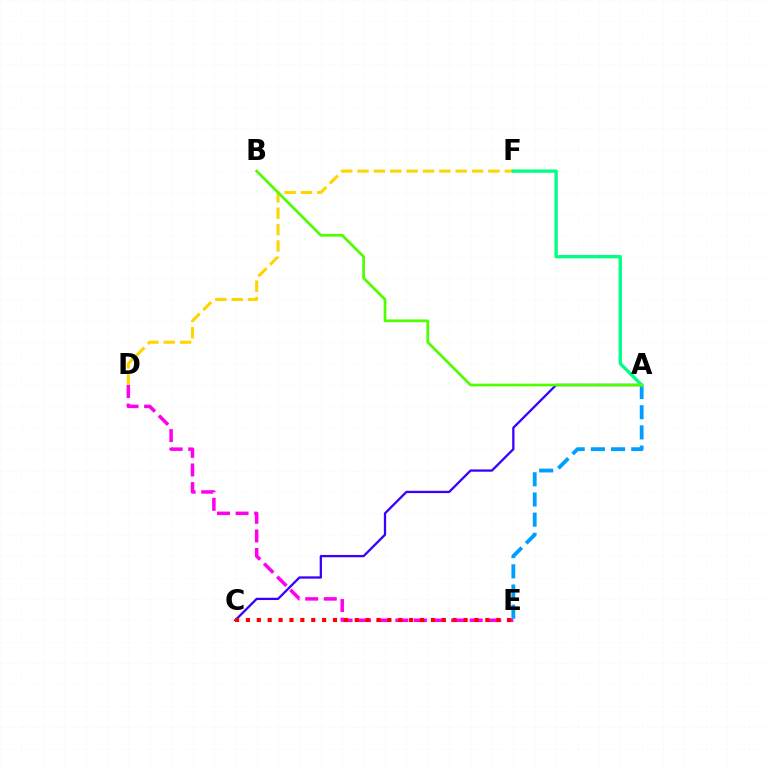{('D', 'E'): [{'color': '#ff00ed', 'line_style': 'dashed', 'thickness': 2.53}], ('A', 'C'): [{'color': '#3700ff', 'line_style': 'solid', 'thickness': 1.65}], ('A', 'E'): [{'color': '#009eff', 'line_style': 'dashed', 'thickness': 2.74}], ('D', 'F'): [{'color': '#ffd500', 'line_style': 'dashed', 'thickness': 2.22}], ('C', 'E'): [{'color': '#ff0000', 'line_style': 'dotted', 'thickness': 2.96}], ('A', 'F'): [{'color': '#00ff86', 'line_style': 'solid', 'thickness': 2.4}], ('A', 'B'): [{'color': '#4fff00', 'line_style': 'solid', 'thickness': 1.97}]}